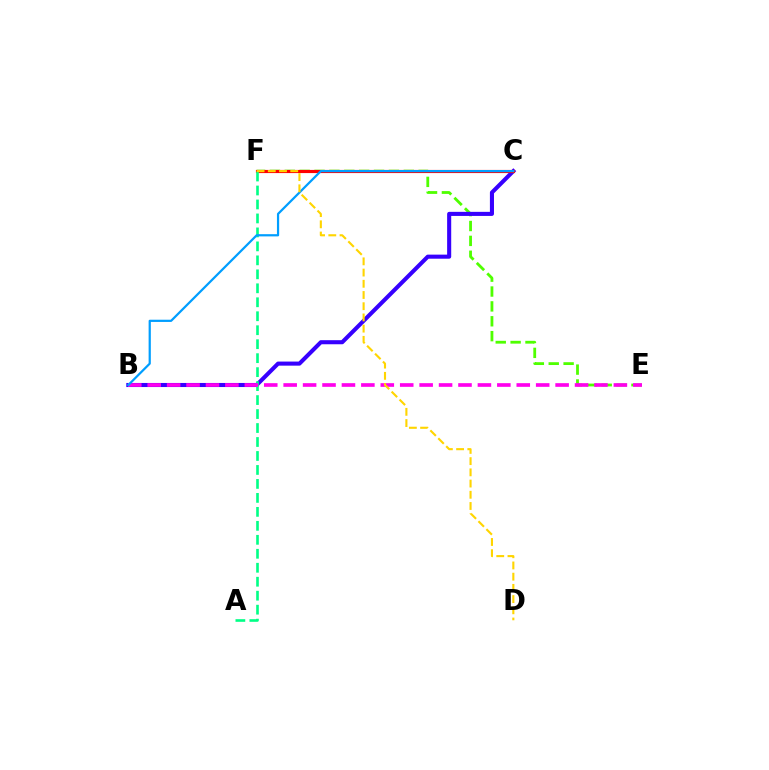{('E', 'F'): [{'color': '#4fff00', 'line_style': 'dashed', 'thickness': 2.02}], ('B', 'C'): [{'color': '#3700ff', 'line_style': 'solid', 'thickness': 2.94}, {'color': '#009eff', 'line_style': 'solid', 'thickness': 1.6}], ('C', 'F'): [{'color': '#ff0000', 'line_style': 'solid', 'thickness': 2.27}], ('A', 'F'): [{'color': '#00ff86', 'line_style': 'dashed', 'thickness': 1.9}], ('B', 'E'): [{'color': '#ff00ed', 'line_style': 'dashed', 'thickness': 2.64}], ('D', 'F'): [{'color': '#ffd500', 'line_style': 'dashed', 'thickness': 1.52}]}